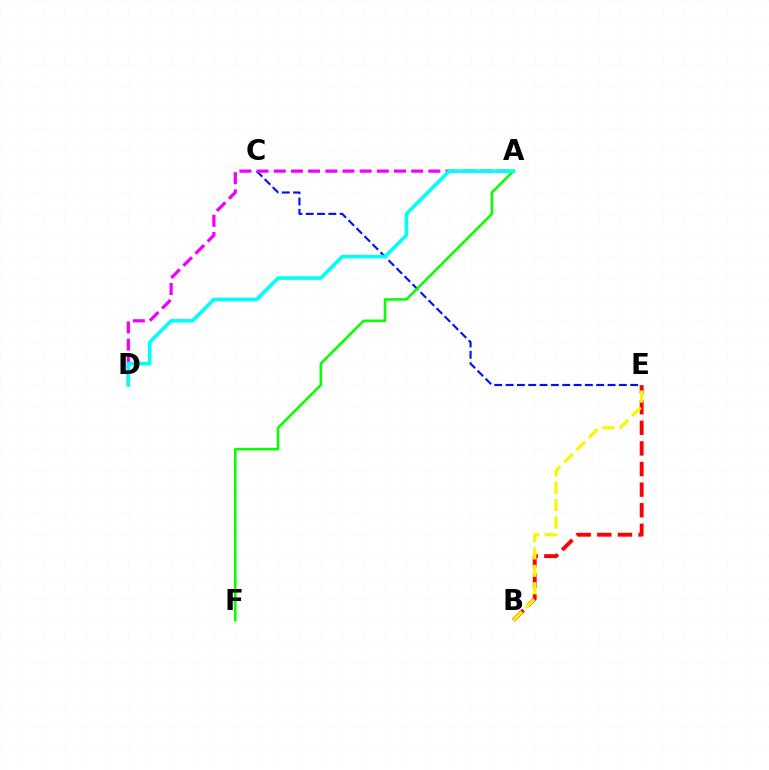{('B', 'E'): [{'color': '#ff0000', 'line_style': 'dashed', 'thickness': 2.8}, {'color': '#fcf500', 'line_style': 'dashed', 'thickness': 2.36}], ('C', 'E'): [{'color': '#0010ff', 'line_style': 'dashed', 'thickness': 1.54}], ('A', 'D'): [{'color': '#ee00ff', 'line_style': 'dashed', 'thickness': 2.33}, {'color': '#00fff6', 'line_style': 'solid', 'thickness': 2.59}], ('A', 'F'): [{'color': '#08ff00', 'line_style': 'solid', 'thickness': 1.86}]}